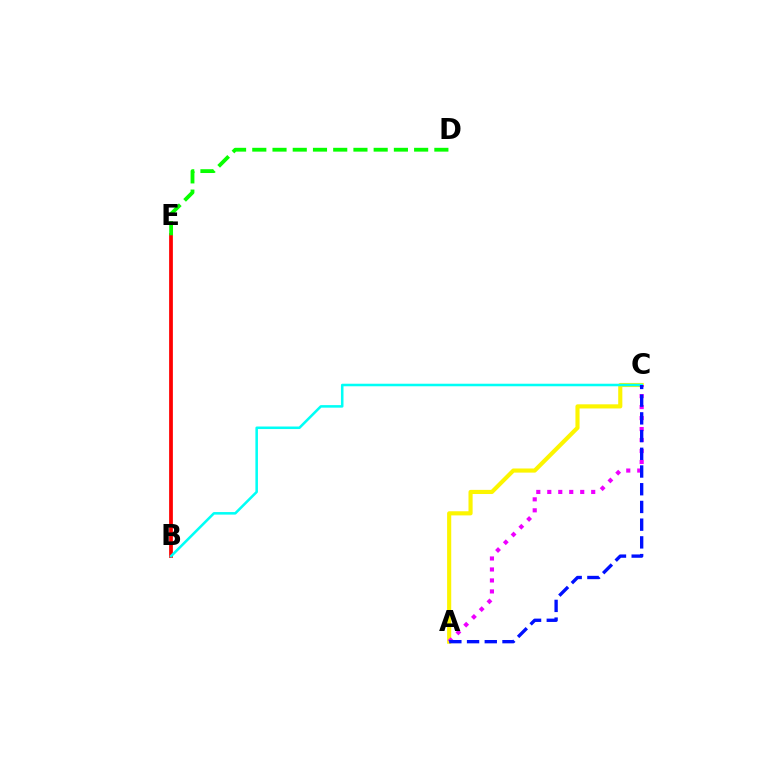{('A', 'C'): [{'color': '#fcf500', 'line_style': 'solid', 'thickness': 2.97}, {'color': '#ee00ff', 'line_style': 'dotted', 'thickness': 2.98}, {'color': '#0010ff', 'line_style': 'dashed', 'thickness': 2.41}], ('B', 'E'): [{'color': '#ff0000', 'line_style': 'solid', 'thickness': 2.7}], ('D', 'E'): [{'color': '#08ff00', 'line_style': 'dashed', 'thickness': 2.75}], ('B', 'C'): [{'color': '#00fff6', 'line_style': 'solid', 'thickness': 1.83}]}